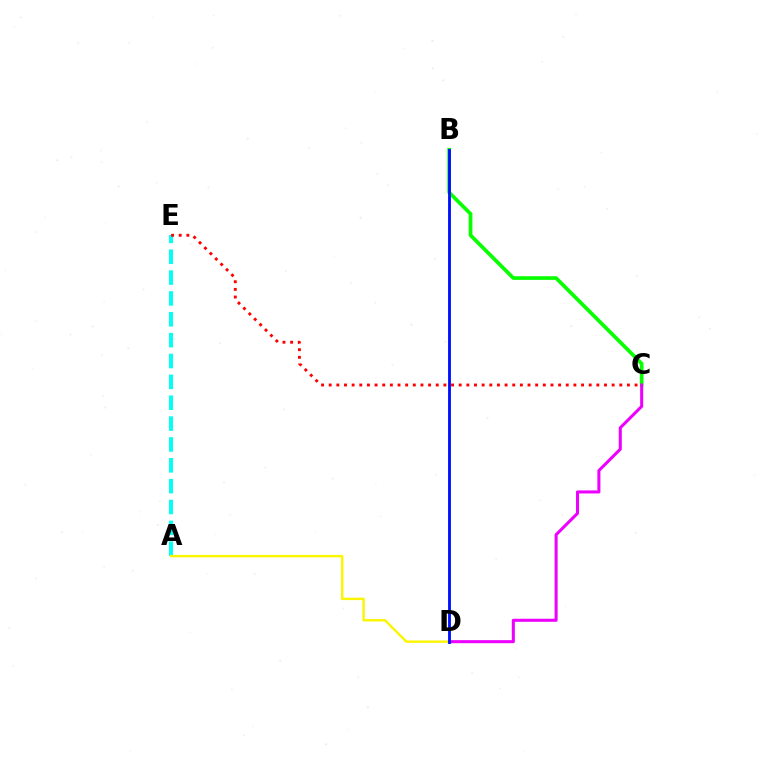{('A', 'E'): [{'color': '#00fff6', 'line_style': 'dashed', 'thickness': 2.83}], ('B', 'C'): [{'color': '#08ff00', 'line_style': 'solid', 'thickness': 2.65}], ('C', 'D'): [{'color': '#ee00ff', 'line_style': 'solid', 'thickness': 2.19}], ('C', 'E'): [{'color': '#ff0000', 'line_style': 'dotted', 'thickness': 2.08}], ('A', 'D'): [{'color': '#fcf500', 'line_style': 'solid', 'thickness': 1.73}], ('B', 'D'): [{'color': '#0010ff', 'line_style': 'solid', 'thickness': 2.05}]}